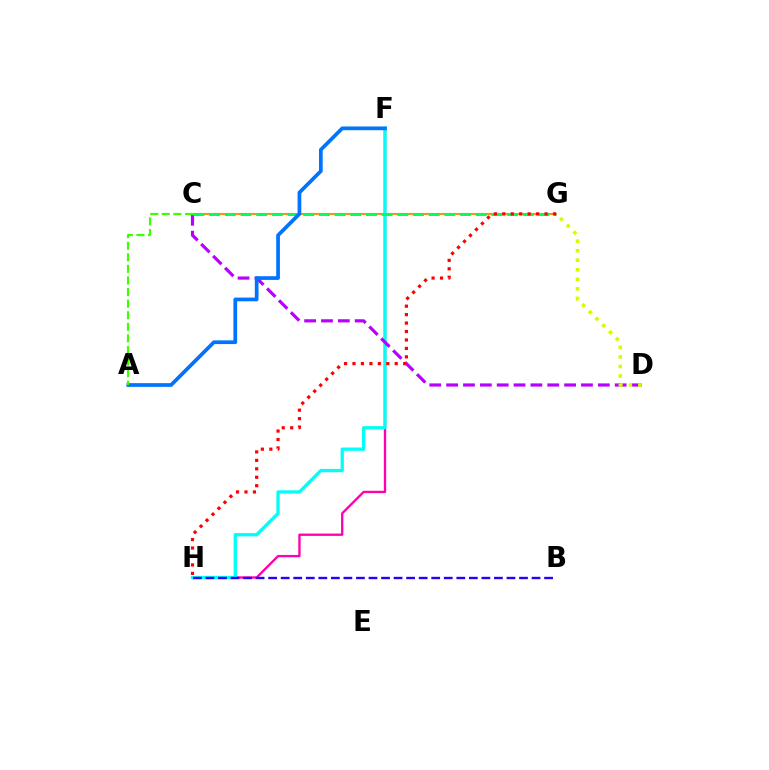{('F', 'H'): [{'color': '#ff00ac', 'line_style': 'solid', 'thickness': 1.68}, {'color': '#00fff6', 'line_style': 'solid', 'thickness': 2.36}], ('C', 'D'): [{'color': '#b900ff', 'line_style': 'dashed', 'thickness': 2.29}], ('B', 'H'): [{'color': '#2500ff', 'line_style': 'dashed', 'thickness': 1.7}], ('C', 'G'): [{'color': '#ff9400', 'line_style': 'solid', 'thickness': 1.52}, {'color': '#00ff5c', 'line_style': 'dashed', 'thickness': 2.13}], ('A', 'F'): [{'color': '#0074ff', 'line_style': 'solid', 'thickness': 2.68}], ('D', 'G'): [{'color': '#d1ff00', 'line_style': 'dotted', 'thickness': 2.59}], ('A', 'C'): [{'color': '#3dff00', 'line_style': 'dashed', 'thickness': 1.57}], ('G', 'H'): [{'color': '#ff0000', 'line_style': 'dotted', 'thickness': 2.3}]}